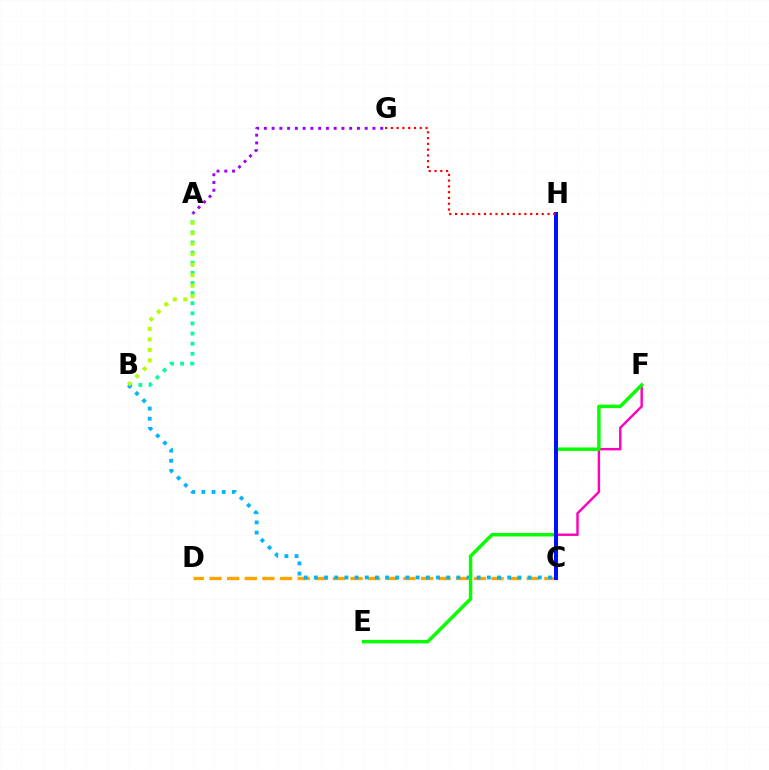{('A', 'G'): [{'color': '#9b00ff', 'line_style': 'dotted', 'thickness': 2.11}], ('C', 'D'): [{'color': '#ffa500', 'line_style': 'dashed', 'thickness': 2.39}], ('A', 'B'): [{'color': '#00ff9d', 'line_style': 'dotted', 'thickness': 2.75}, {'color': '#b3ff00', 'line_style': 'dotted', 'thickness': 2.85}], ('B', 'C'): [{'color': '#00b5ff', 'line_style': 'dotted', 'thickness': 2.76}], ('C', 'F'): [{'color': '#ff00bd', 'line_style': 'solid', 'thickness': 1.75}], ('E', 'F'): [{'color': '#08ff00', 'line_style': 'solid', 'thickness': 2.49}], ('C', 'H'): [{'color': '#0010ff', 'line_style': 'solid', 'thickness': 2.89}], ('G', 'H'): [{'color': '#ff0000', 'line_style': 'dotted', 'thickness': 1.57}]}